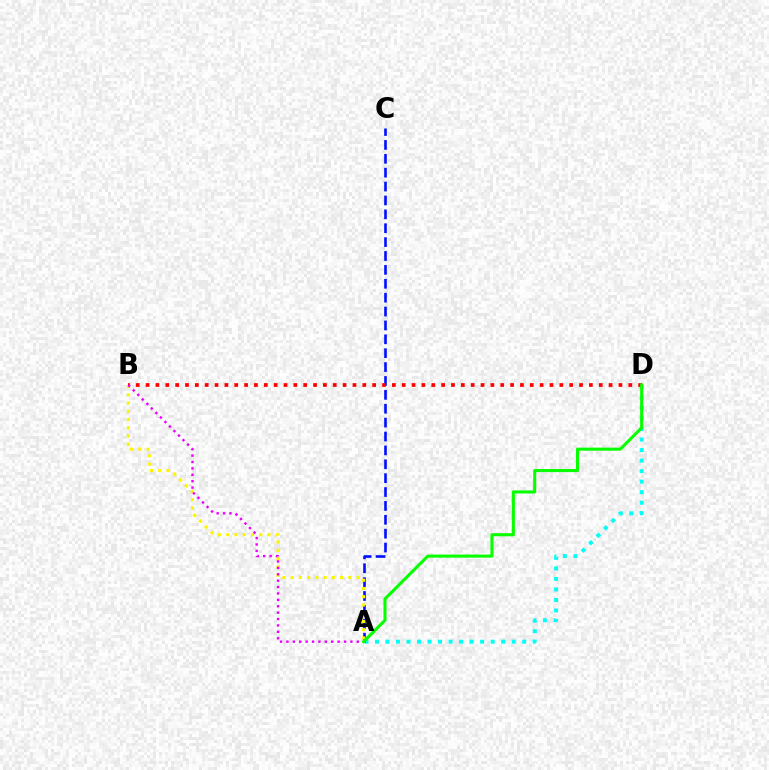{('A', 'D'): [{'color': '#00fff6', 'line_style': 'dotted', 'thickness': 2.86}, {'color': '#08ff00', 'line_style': 'solid', 'thickness': 2.22}], ('A', 'C'): [{'color': '#0010ff', 'line_style': 'dashed', 'thickness': 1.89}], ('A', 'B'): [{'color': '#fcf500', 'line_style': 'dotted', 'thickness': 2.24}, {'color': '#ee00ff', 'line_style': 'dotted', 'thickness': 1.74}], ('B', 'D'): [{'color': '#ff0000', 'line_style': 'dotted', 'thickness': 2.68}]}